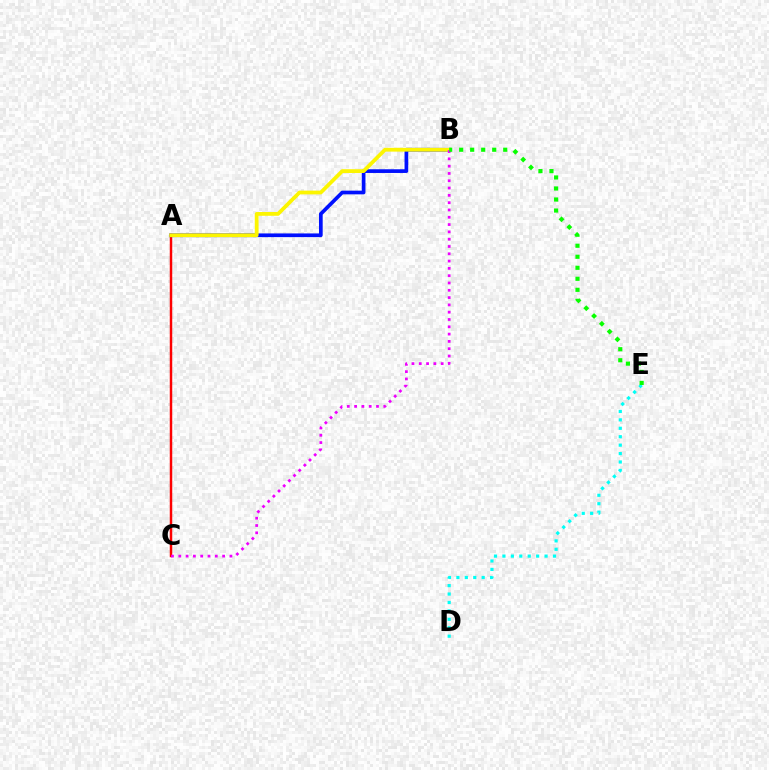{('A', 'C'): [{'color': '#ff0000', 'line_style': 'solid', 'thickness': 1.78}], ('A', 'B'): [{'color': '#0010ff', 'line_style': 'solid', 'thickness': 2.66}, {'color': '#fcf500', 'line_style': 'solid', 'thickness': 2.73}], ('B', 'C'): [{'color': '#ee00ff', 'line_style': 'dotted', 'thickness': 1.98}], ('D', 'E'): [{'color': '#00fff6', 'line_style': 'dotted', 'thickness': 2.29}], ('B', 'E'): [{'color': '#08ff00', 'line_style': 'dotted', 'thickness': 2.99}]}